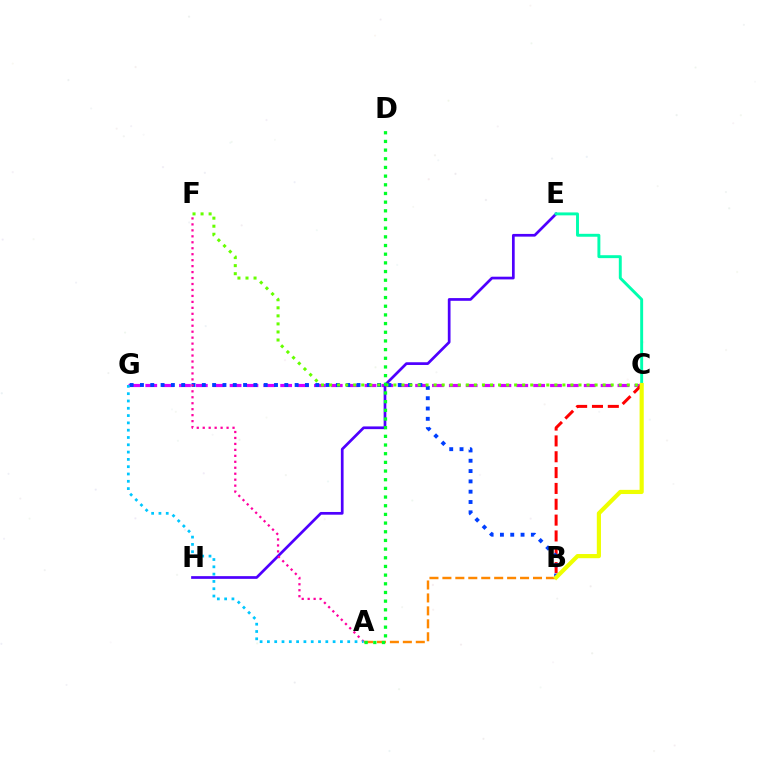{('C', 'G'): [{'color': '#d600ff', 'line_style': 'dashed', 'thickness': 2.29}], ('E', 'H'): [{'color': '#4f00ff', 'line_style': 'solid', 'thickness': 1.95}], ('B', 'C'): [{'color': '#ff0000', 'line_style': 'dashed', 'thickness': 2.15}, {'color': '#eeff00', 'line_style': 'solid', 'thickness': 3.0}], ('B', 'G'): [{'color': '#003fff', 'line_style': 'dotted', 'thickness': 2.8}], ('A', 'F'): [{'color': '#ff00a0', 'line_style': 'dotted', 'thickness': 1.62}], ('C', 'F'): [{'color': '#66ff00', 'line_style': 'dotted', 'thickness': 2.19}], ('A', 'G'): [{'color': '#00c7ff', 'line_style': 'dotted', 'thickness': 1.98}], ('C', 'E'): [{'color': '#00ffaf', 'line_style': 'solid', 'thickness': 2.11}], ('A', 'B'): [{'color': '#ff8800', 'line_style': 'dashed', 'thickness': 1.76}], ('A', 'D'): [{'color': '#00ff27', 'line_style': 'dotted', 'thickness': 2.36}]}